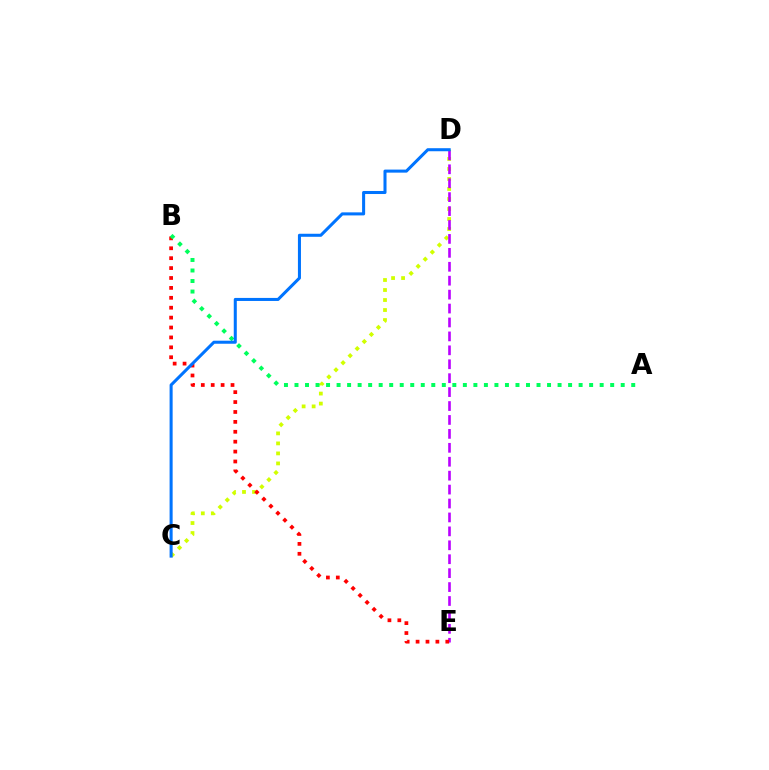{('C', 'D'): [{'color': '#d1ff00', 'line_style': 'dotted', 'thickness': 2.72}, {'color': '#0074ff', 'line_style': 'solid', 'thickness': 2.19}], ('D', 'E'): [{'color': '#b900ff', 'line_style': 'dashed', 'thickness': 1.89}], ('B', 'E'): [{'color': '#ff0000', 'line_style': 'dotted', 'thickness': 2.69}], ('A', 'B'): [{'color': '#00ff5c', 'line_style': 'dotted', 'thickness': 2.86}]}